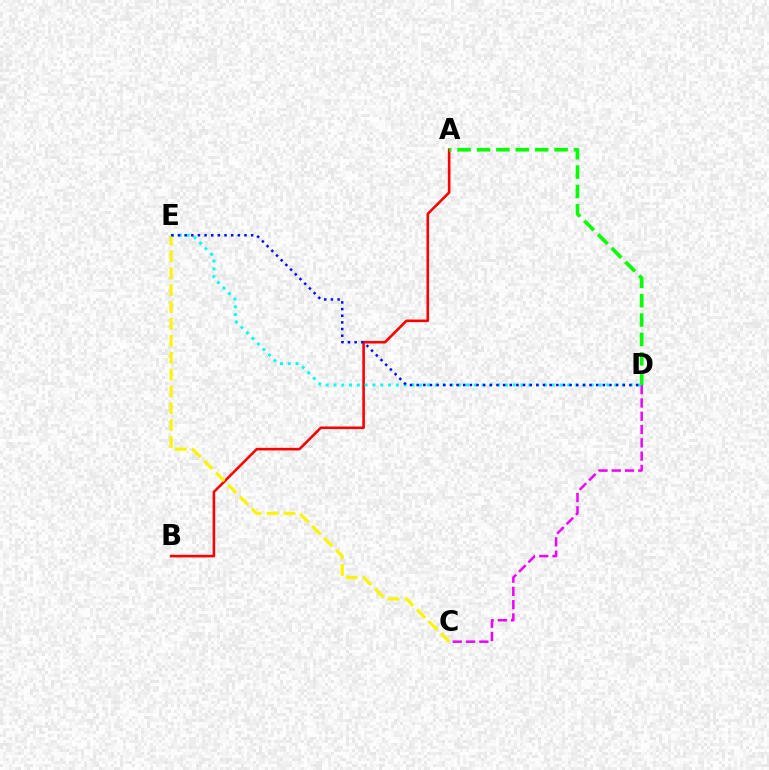{('A', 'B'): [{'color': '#ff0000', 'line_style': 'solid', 'thickness': 1.87}], ('A', 'D'): [{'color': '#08ff00', 'line_style': 'dashed', 'thickness': 2.63}], ('C', 'D'): [{'color': '#ee00ff', 'line_style': 'dashed', 'thickness': 1.81}], ('D', 'E'): [{'color': '#00fff6', 'line_style': 'dotted', 'thickness': 2.12}, {'color': '#0010ff', 'line_style': 'dotted', 'thickness': 1.81}], ('C', 'E'): [{'color': '#fcf500', 'line_style': 'dashed', 'thickness': 2.29}]}